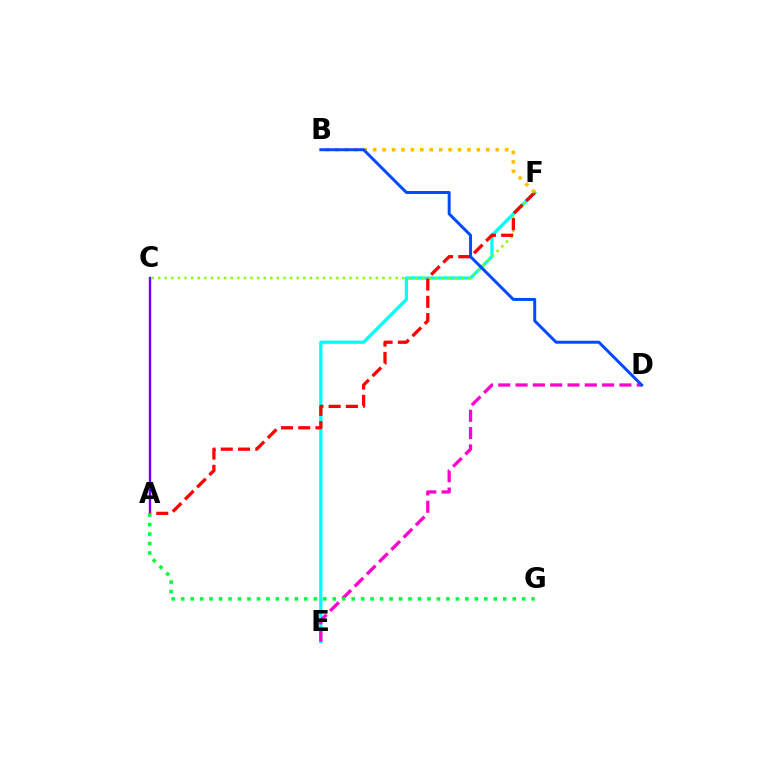{('E', 'F'): [{'color': '#00fff6', 'line_style': 'solid', 'thickness': 2.35}], ('A', 'C'): [{'color': '#7200ff', 'line_style': 'solid', 'thickness': 1.73}], ('D', 'E'): [{'color': '#ff00cf', 'line_style': 'dashed', 'thickness': 2.35}], ('C', 'F'): [{'color': '#84ff00', 'line_style': 'dotted', 'thickness': 1.79}], ('A', 'F'): [{'color': '#ff0000', 'line_style': 'dashed', 'thickness': 2.35}], ('A', 'G'): [{'color': '#00ff39', 'line_style': 'dotted', 'thickness': 2.57}], ('B', 'F'): [{'color': '#ffbd00', 'line_style': 'dotted', 'thickness': 2.56}], ('B', 'D'): [{'color': '#004bff', 'line_style': 'solid', 'thickness': 2.14}]}